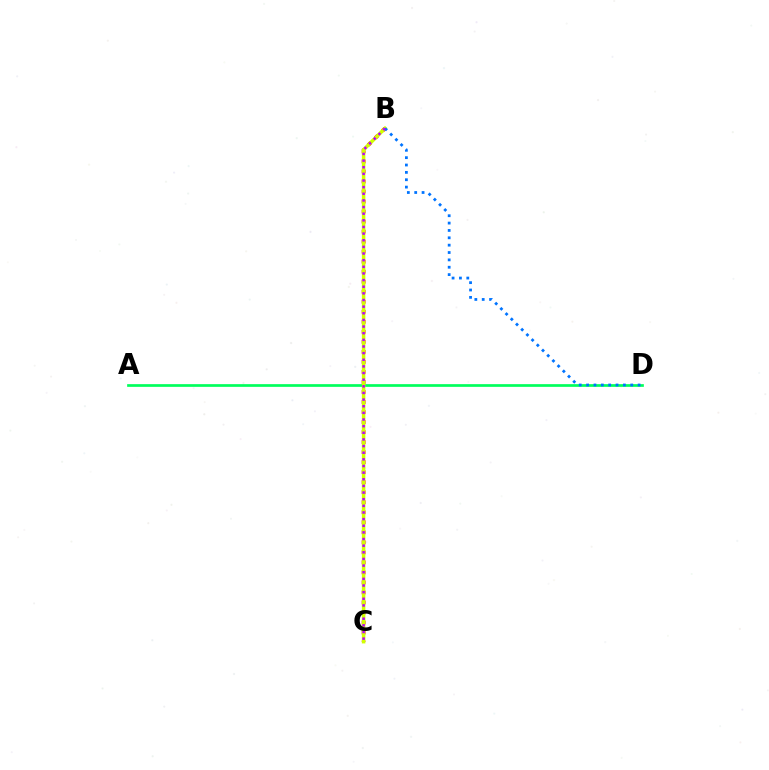{('A', 'D'): [{'color': '#00ff5c', 'line_style': 'solid', 'thickness': 1.95}], ('B', 'C'): [{'color': '#ff0000', 'line_style': 'dotted', 'thickness': 2.72}, {'color': '#d1ff00', 'line_style': 'solid', 'thickness': 2.54}, {'color': '#b900ff', 'line_style': 'dotted', 'thickness': 1.8}], ('B', 'D'): [{'color': '#0074ff', 'line_style': 'dotted', 'thickness': 2.0}]}